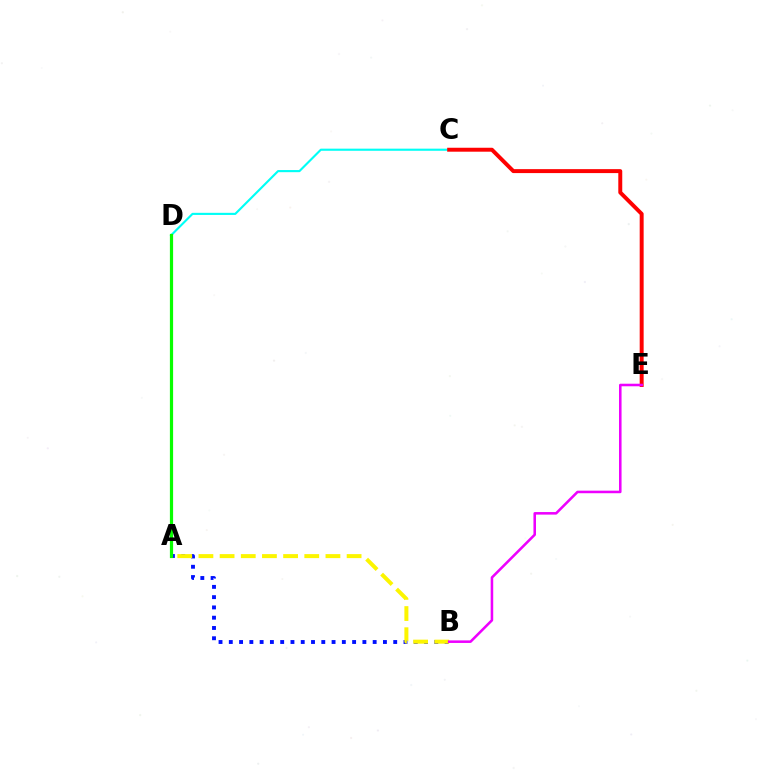{('C', 'D'): [{'color': '#00fff6', 'line_style': 'solid', 'thickness': 1.53}], ('A', 'B'): [{'color': '#0010ff', 'line_style': 'dotted', 'thickness': 2.79}, {'color': '#fcf500', 'line_style': 'dashed', 'thickness': 2.88}], ('A', 'D'): [{'color': '#08ff00', 'line_style': 'solid', 'thickness': 2.31}], ('C', 'E'): [{'color': '#ff0000', 'line_style': 'solid', 'thickness': 2.84}], ('B', 'E'): [{'color': '#ee00ff', 'line_style': 'solid', 'thickness': 1.84}]}